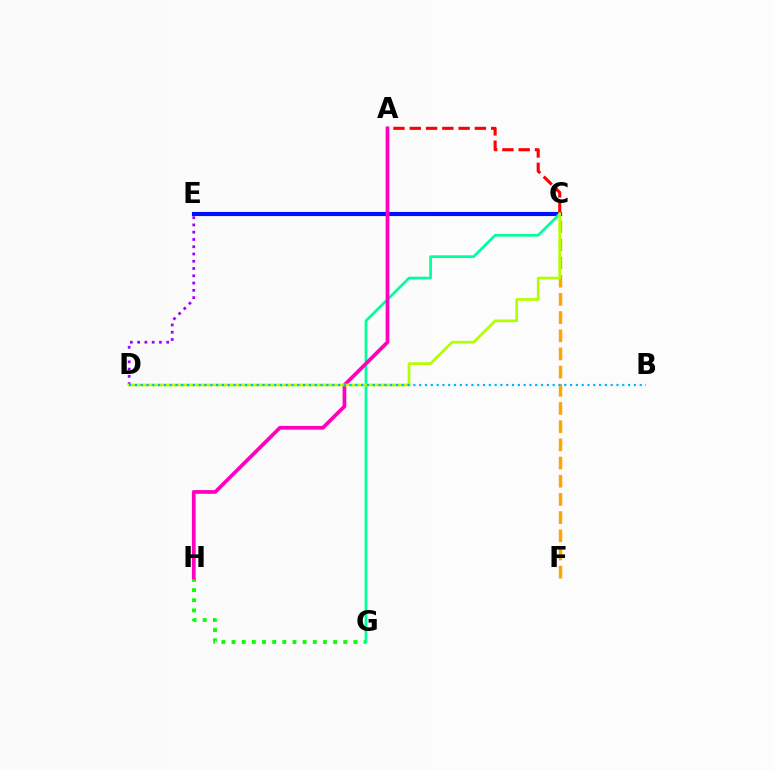{('C', 'F'): [{'color': '#ffa500', 'line_style': 'dashed', 'thickness': 2.47}], ('G', 'H'): [{'color': '#08ff00', 'line_style': 'dotted', 'thickness': 2.76}], ('C', 'E'): [{'color': '#0010ff', 'line_style': 'solid', 'thickness': 2.98}], ('A', 'C'): [{'color': '#ff0000', 'line_style': 'dashed', 'thickness': 2.21}], ('C', 'G'): [{'color': '#00ff9d', 'line_style': 'solid', 'thickness': 1.96}], ('D', 'E'): [{'color': '#9b00ff', 'line_style': 'dotted', 'thickness': 1.97}], ('A', 'H'): [{'color': '#ff00bd', 'line_style': 'solid', 'thickness': 2.67}], ('C', 'D'): [{'color': '#b3ff00', 'line_style': 'solid', 'thickness': 1.95}], ('B', 'D'): [{'color': '#00b5ff', 'line_style': 'dotted', 'thickness': 1.58}]}